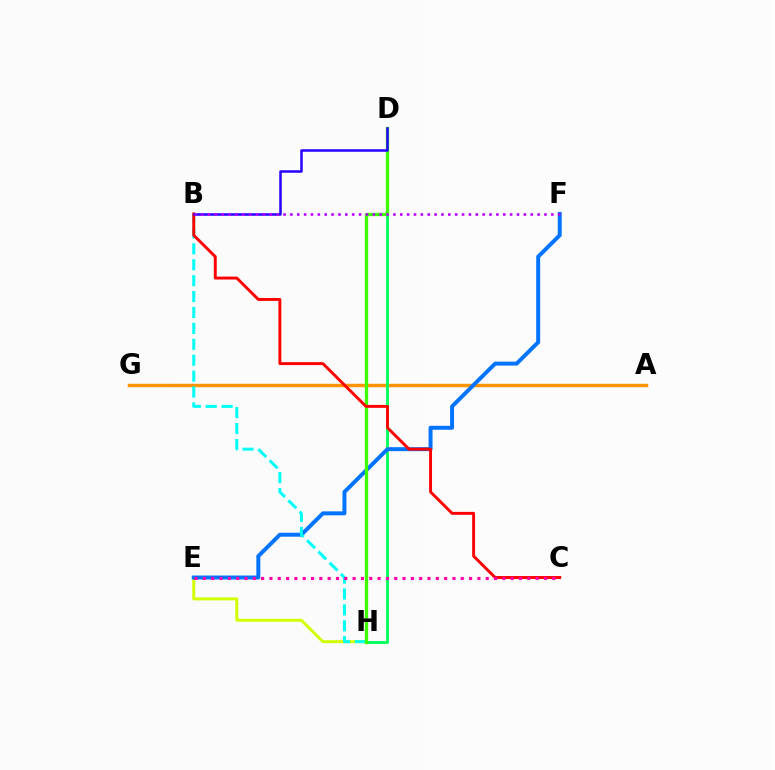{('A', 'G'): [{'color': '#ff9400', 'line_style': 'solid', 'thickness': 2.46}], ('D', 'H'): [{'color': '#00ff5c', 'line_style': 'solid', 'thickness': 2.06}, {'color': '#3dff00', 'line_style': 'solid', 'thickness': 2.37}], ('E', 'H'): [{'color': '#d1ff00', 'line_style': 'solid', 'thickness': 2.13}], ('E', 'F'): [{'color': '#0074ff', 'line_style': 'solid', 'thickness': 2.85}], ('B', 'H'): [{'color': '#00fff6', 'line_style': 'dashed', 'thickness': 2.16}], ('B', 'C'): [{'color': '#ff0000', 'line_style': 'solid', 'thickness': 2.1}], ('B', 'D'): [{'color': '#2500ff', 'line_style': 'solid', 'thickness': 1.8}], ('C', 'E'): [{'color': '#ff00ac', 'line_style': 'dotted', 'thickness': 2.26}], ('B', 'F'): [{'color': '#b900ff', 'line_style': 'dotted', 'thickness': 1.87}]}